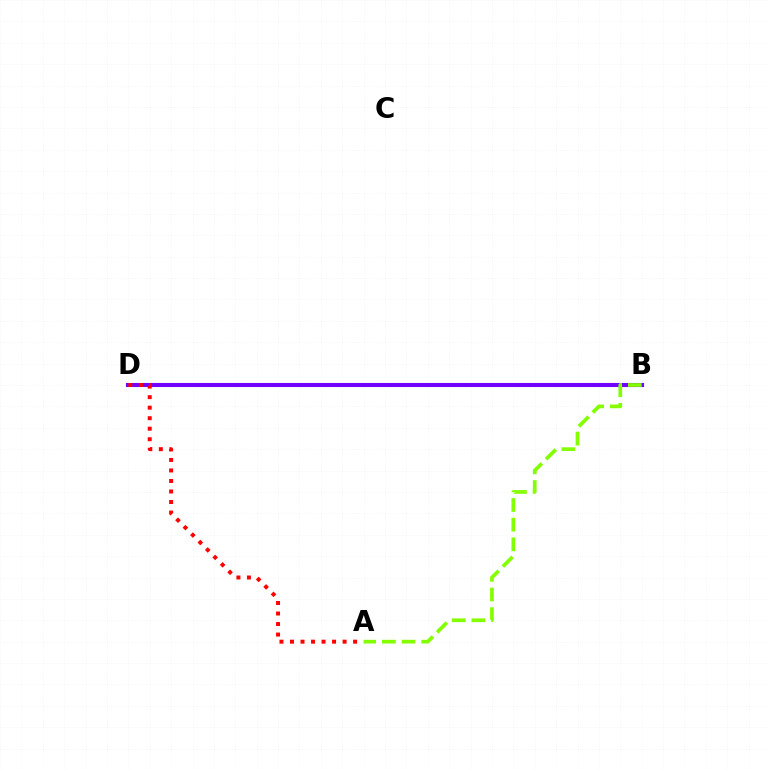{('B', 'D'): [{'color': '#00fff6', 'line_style': 'solid', 'thickness': 2.65}, {'color': '#7200ff', 'line_style': 'solid', 'thickness': 2.94}], ('A', 'B'): [{'color': '#84ff00', 'line_style': 'dashed', 'thickness': 2.67}], ('A', 'D'): [{'color': '#ff0000', 'line_style': 'dotted', 'thickness': 2.86}]}